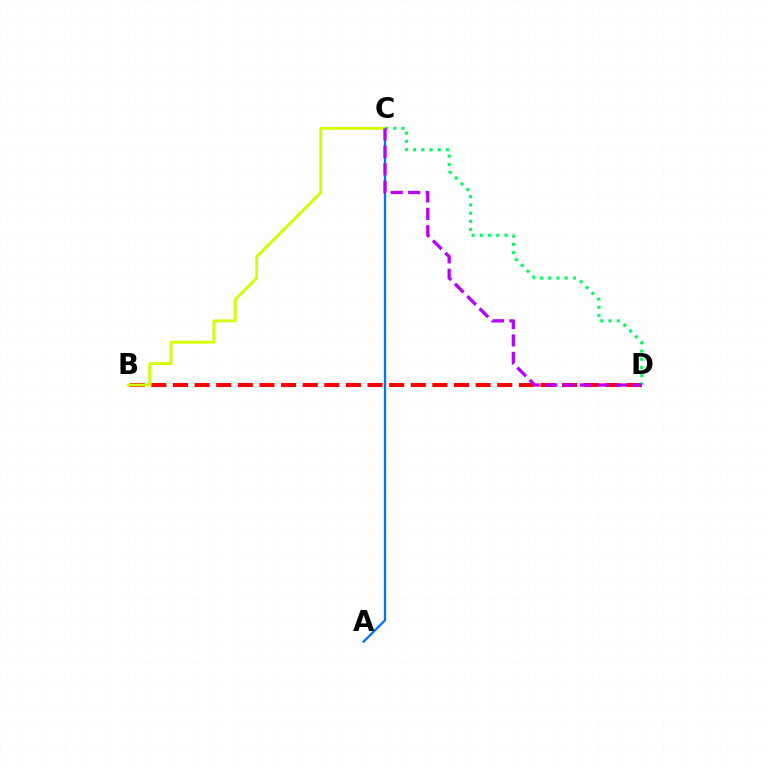{('A', 'C'): [{'color': '#0074ff', 'line_style': 'solid', 'thickness': 1.65}], ('B', 'D'): [{'color': '#ff0000', 'line_style': 'dashed', 'thickness': 2.94}], ('B', 'C'): [{'color': '#d1ff00', 'line_style': 'solid', 'thickness': 2.06}], ('C', 'D'): [{'color': '#00ff5c', 'line_style': 'dotted', 'thickness': 2.23}, {'color': '#b900ff', 'line_style': 'dashed', 'thickness': 2.37}]}